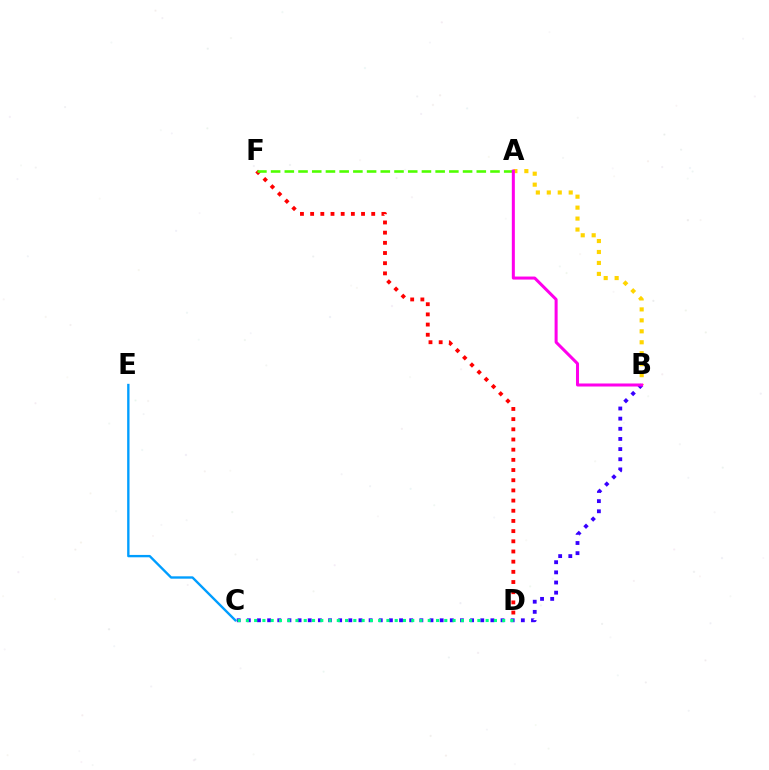{('D', 'F'): [{'color': '#ff0000', 'line_style': 'dotted', 'thickness': 2.77}], ('A', 'F'): [{'color': '#4fff00', 'line_style': 'dashed', 'thickness': 1.86}], ('C', 'E'): [{'color': '#009eff', 'line_style': 'solid', 'thickness': 1.7}], ('B', 'C'): [{'color': '#3700ff', 'line_style': 'dotted', 'thickness': 2.76}], ('A', 'B'): [{'color': '#ffd500', 'line_style': 'dotted', 'thickness': 2.98}, {'color': '#ff00ed', 'line_style': 'solid', 'thickness': 2.18}], ('C', 'D'): [{'color': '#00ff86', 'line_style': 'dotted', 'thickness': 2.25}]}